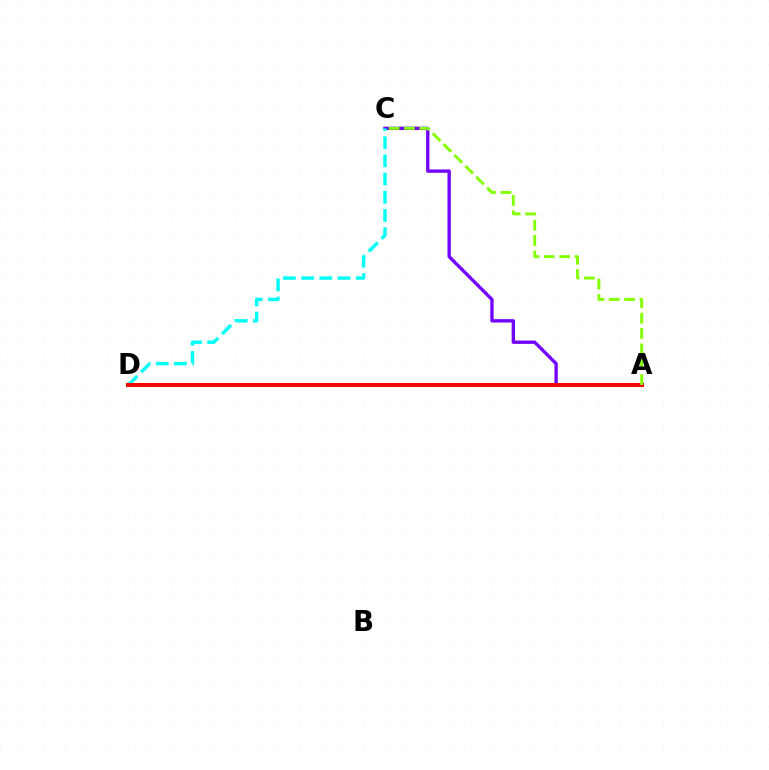{('A', 'C'): [{'color': '#7200ff', 'line_style': 'solid', 'thickness': 2.4}, {'color': '#84ff00', 'line_style': 'dashed', 'thickness': 2.09}], ('C', 'D'): [{'color': '#00fff6', 'line_style': 'dashed', 'thickness': 2.47}], ('A', 'D'): [{'color': '#ff0000', 'line_style': 'solid', 'thickness': 2.87}]}